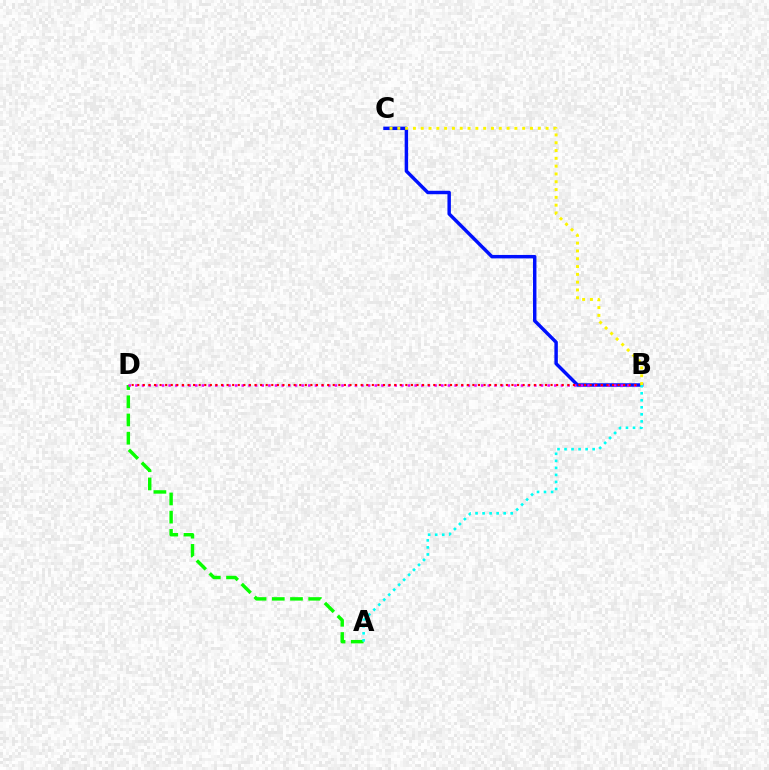{('A', 'D'): [{'color': '#08ff00', 'line_style': 'dashed', 'thickness': 2.47}], ('B', 'C'): [{'color': '#0010ff', 'line_style': 'solid', 'thickness': 2.48}, {'color': '#fcf500', 'line_style': 'dotted', 'thickness': 2.12}], ('B', 'D'): [{'color': '#ee00ff', 'line_style': 'dotted', 'thickness': 1.81}, {'color': '#ff0000', 'line_style': 'dotted', 'thickness': 1.52}], ('A', 'B'): [{'color': '#00fff6', 'line_style': 'dotted', 'thickness': 1.91}]}